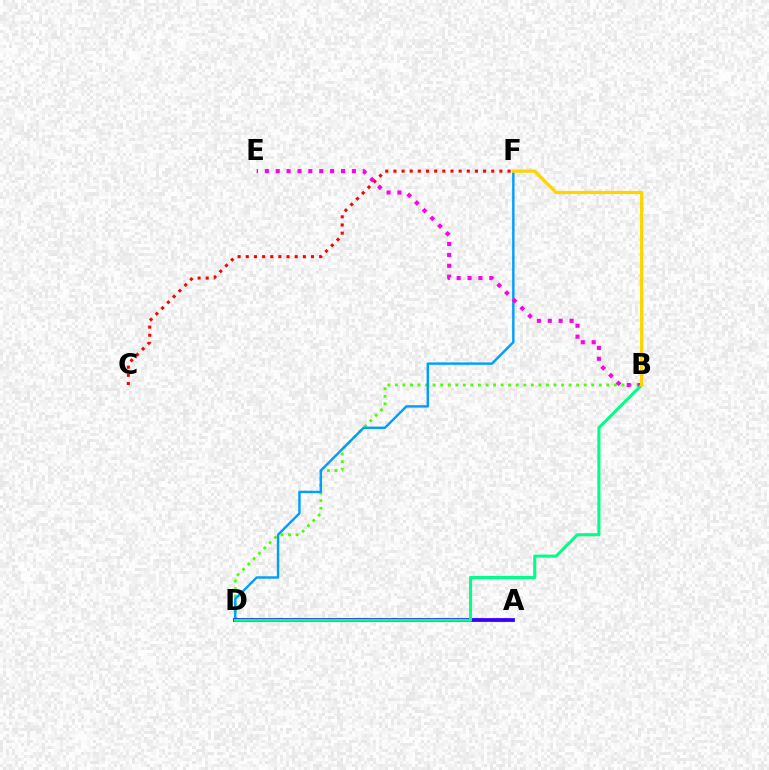{('C', 'F'): [{'color': '#ff0000', 'line_style': 'dotted', 'thickness': 2.21}], ('B', 'D'): [{'color': '#4fff00', 'line_style': 'dotted', 'thickness': 2.05}, {'color': '#00ff86', 'line_style': 'solid', 'thickness': 2.2}], ('D', 'F'): [{'color': '#009eff', 'line_style': 'solid', 'thickness': 1.74}], ('B', 'E'): [{'color': '#ff00ed', 'line_style': 'dotted', 'thickness': 2.96}], ('A', 'D'): [{'color': '#3700ff', 'line_style': 'solid', 'thickness': 2.73}], ('B', 'F'): [{'color': '#ffd500', 'line_style': 'solid', 'thickness': 2.35}]}